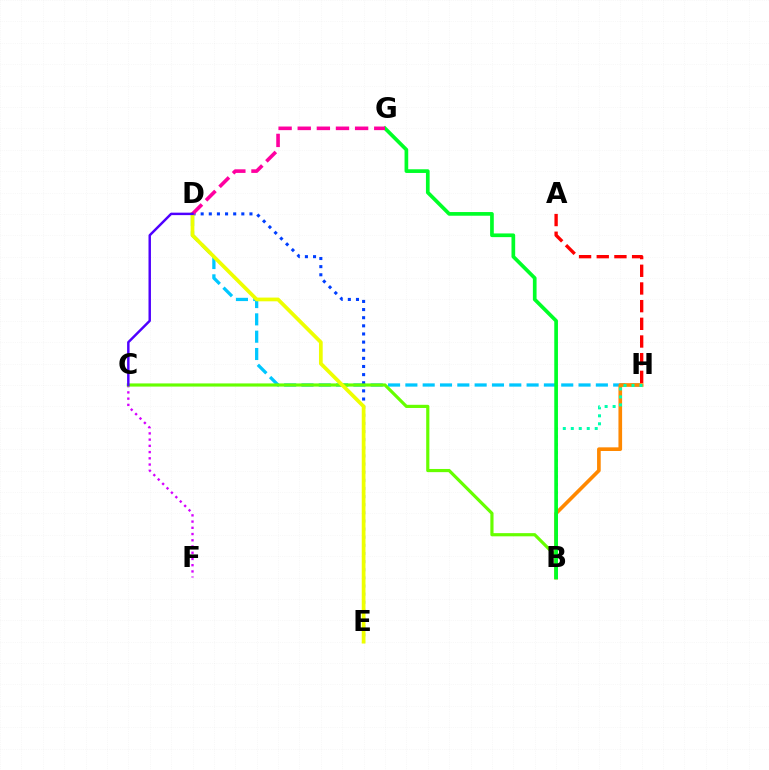{('C', 'F'): [{'color': '#d600ff', 'line_style': 'dotted', 'thickness': 1.69}], ('A', 'H'): [{'color': '#ff0000', 'line_style': 'dashed', 'thickness': 2.4}], ('D', 'H'): [{'color': '#00c7ff', 'line_style': 'dashed', 'thickness': 2.35}], ('B', 'H'): [{'color': '#ff8800', 'line_style': 'solid', 'thickness': 2.63}, {'color': '#00ffaf', 'line_style': 'dotted', 'thickness': 2.17}], ('D', 'E'): [{'color': '#003fff', 'line_style': 'dotted', 'thickness': 2.21}, {'color': '#eeff00', 'line_style': 'solid', 'thickness': 2.69}], ('B', 'C'): [{'color': '#66ff00', 'line_style': 'solid', 'thickness': 2.29}], ('B', 'G'): [{'color': '#00ff27', 'line_style': 'solid', 'thickness': 2.65}], ('D', 'G'): [{'color': '#ff00a0', 'line_style': 'dashed', 'thickness': 2.6}], ('C', 'D'): [{'color': '#4f00ff', 'line_style': 'solid', 'thickness': 1.77}]}